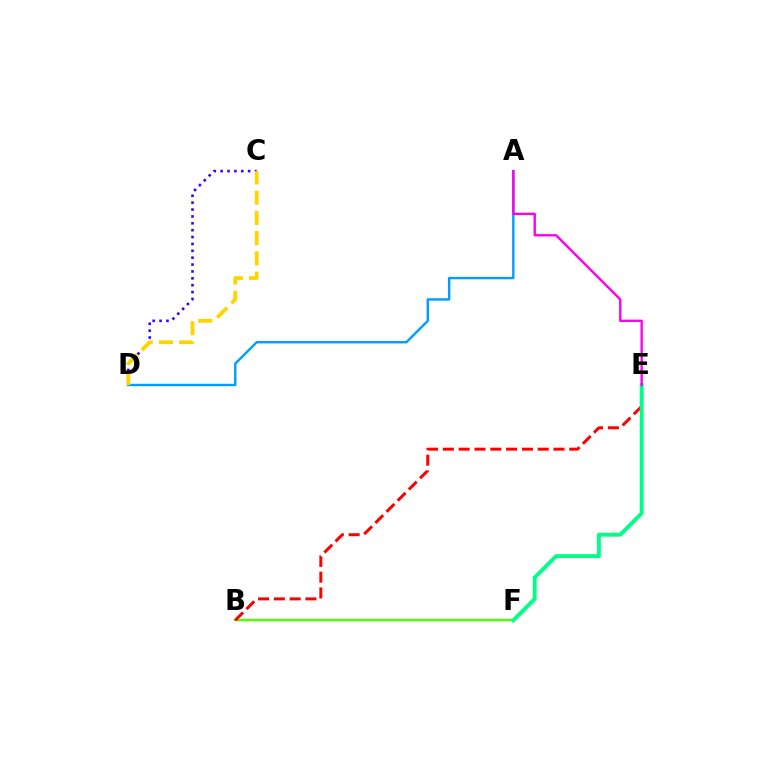{('B', 'F'): [{'color': '#4fff00', 'line_style': 'solid', 'thickness': 1.69}], ('B', 'E'): [{'color': '#ff0000', 'line_style': 'dashed', 'thickness': 2.15}], ('E', 'F'): [{'color': '#00ff86', 'line_style': 'solid', 'thickness': 2.8}], ('A', 'D'): [{'color': '#009eff', 'line_style': 'solid', 'thickness': 1.74}], ('C', 'D'): [{'color': '#3700ff', 'line_style': 'dotted', 'thickness': 1.87}, {'color': '#ffd500', 'line_style': 'dashed', 'thickness': 2.75}], ('A', 'E'): [{'color': '#ff00ed', 'line_style': 'solid', 'thickness': 1.72}]}